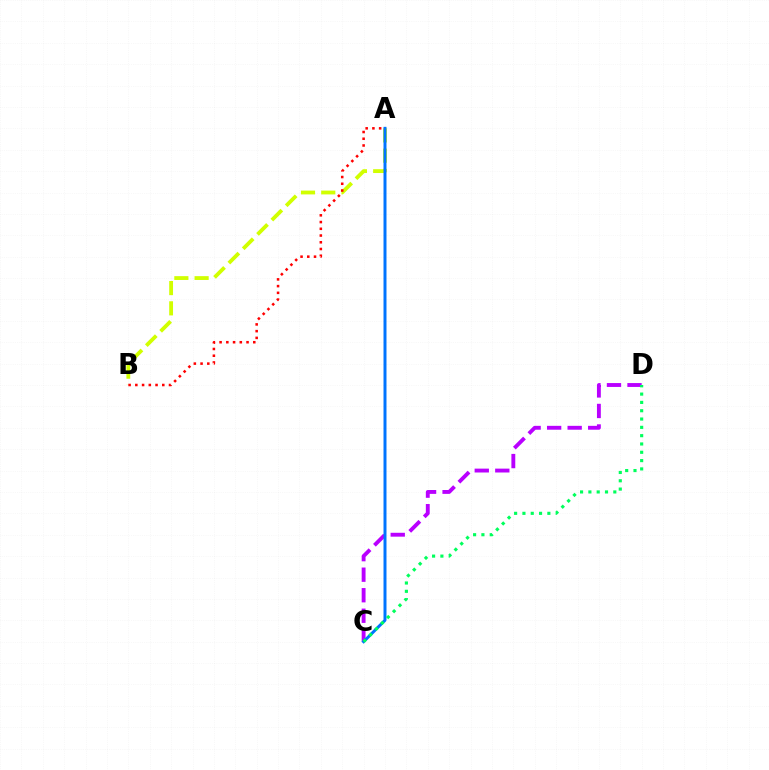{('C', 'D'): [{'color': '#b900ff', 'line_style': 'dashed', 'thickness': 2.79}, {'color': '#00ff5c', 'line_style': 'dotted', 'thickness': 2.26}], ('A', 'B'): [{'color': '#d1ff00', 'line_style': 'dashed', 'thickness': 2.75}, {'color': '#ff0000', 'line_style': 'dotted', 'thickness': 1.83}], ('A', 'C'): [{'color': '#0074ff', 'line_style': 'solid', 'thickness': 2.15}]}